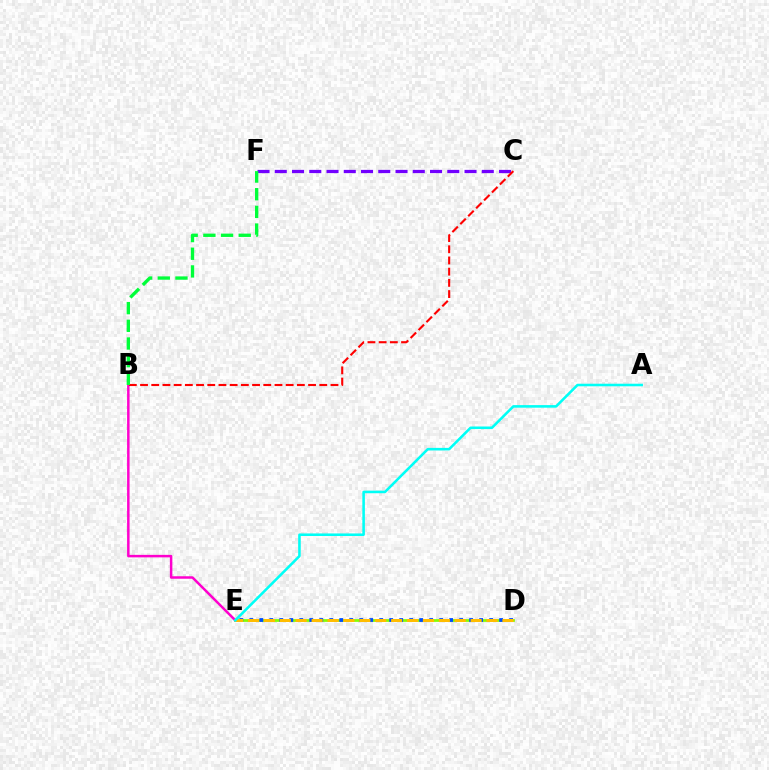{('D', 'E'): [{'color': '#84ff00', 'line_style': 'solid', 'thickness': 1.97}, {'color': '#004bff', 'line_style': 'dotted', 'thickness': 2.71}, {'color': '#ffbd00', 'line_style': 'dashed', 'thickness': 2.16}], ('B', 'E'): [{'color': '#ff00cf', 'line_style': 'solid', 'thickness': 1.79}], ('C', 'F'): [{'color': '#7200ff', 'line_style': 'dashed', 'thickness': 2.34}], ('B', 'C'): [{'color': '#ff0000', 'line_style': 'dashed', 'thickness': 1.52}], ('B', 'F'): [{'color': '#00ff39', 'line_style': 'dashed', 'thickness': 2.4}], ('A', 'E'): [{'color': '#00fff6', 'line_style': 'solid', 'thickness': 1.85}]}